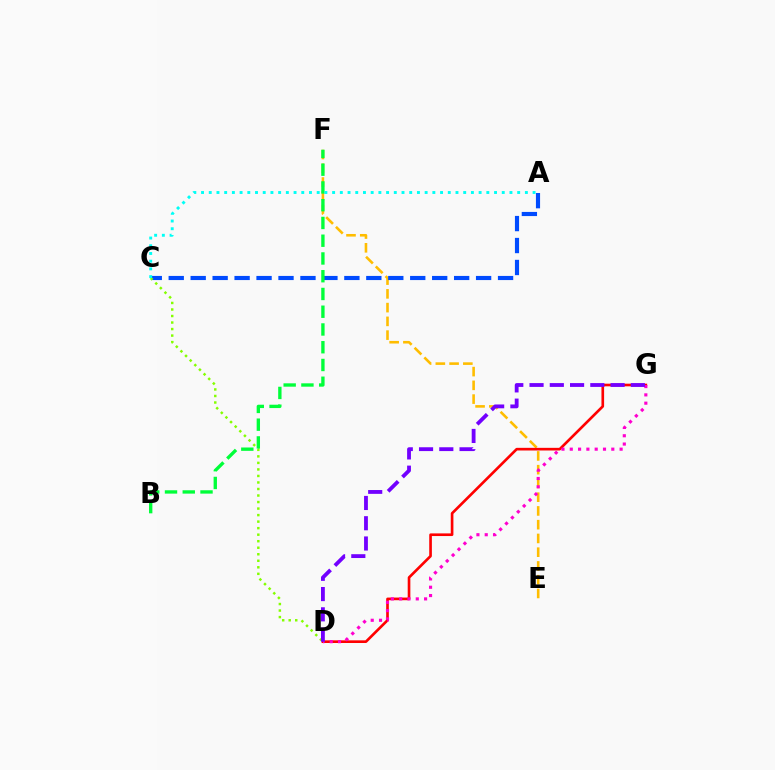{('E', 'F'): [{'color': '#ffbd00', 'line_style': 'dashed', 'thickness': 1.87}], ('A', 'C'): [{'color': '#004bff', 'line_style': 'dashed', 'thickness': 2.98}, {'color': '#00fff6', 'line_style': 'dotted', 'thickness': 2.09}], ('D', 'G'): [{'color': '#ff0000', 'line_style': 'solid', 'thickness': 1.91}, {'color': '#ff00cf', 'line_style': 'dotted', 'thickness': 2.26}, {'color': '#7200ff', 'line_style': 'dashed', 'thickness': 2.75}], ('C', 'D'): [{'color': '#84ff00', 'line_style': 'dotted', 'thickness': 1.77}], ('B', 'F'): [{'color': '#00ff39', 'line_style': 'dashed', 'thickness': 2.41}]}